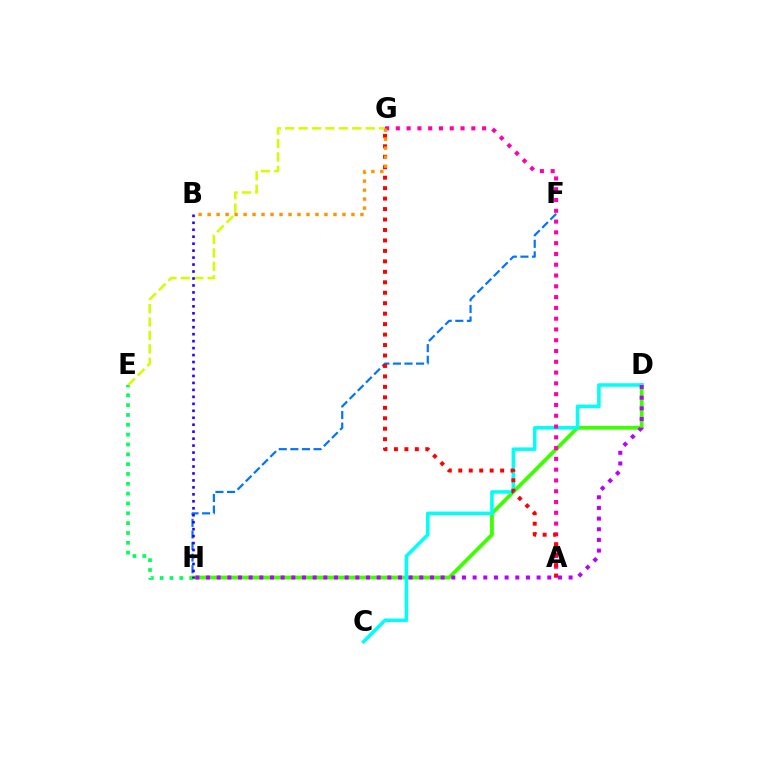{('E', 'H'): [{'color': '#00ff5c', 'line_style': 'dotted', 'thickness': 2.67}], ('F', 'H'): [{'color': '#0074ff', 'line_style': 'dashed', 'thickness': 1.57}], ('D', 'H'): [{'color': '#3dff00', 'line_style': 'solid', 'thickness': 2.73}, {'color': '#b900ff', 'line_style': 'dotted', 'thickness': 2.9}], ('C', 'D'): [{'color': '#00fff6', 'line_style': 'solid', 'thickness': 2.54}], ('A', 'G'): [{'color': '#ff00ac', 'line_style': 'dotted', 'thickness': 2.93}, {'color': '#ff0000', 'line_style': 'dotted', 'thickness': 2.84}], ('E', 'G'): [{'color': '#d1ff00', 'line_style': 'dashed', 'thickness': 1.82}], ('B', 'G'): [{'color': '#ff9400', 'line_style': 'dotted', 'thickness': 2.44}], ('B', 'H'): [{'color': '#2500ff', 'line_style': 'dotted', 'thickness': 1.89}]}